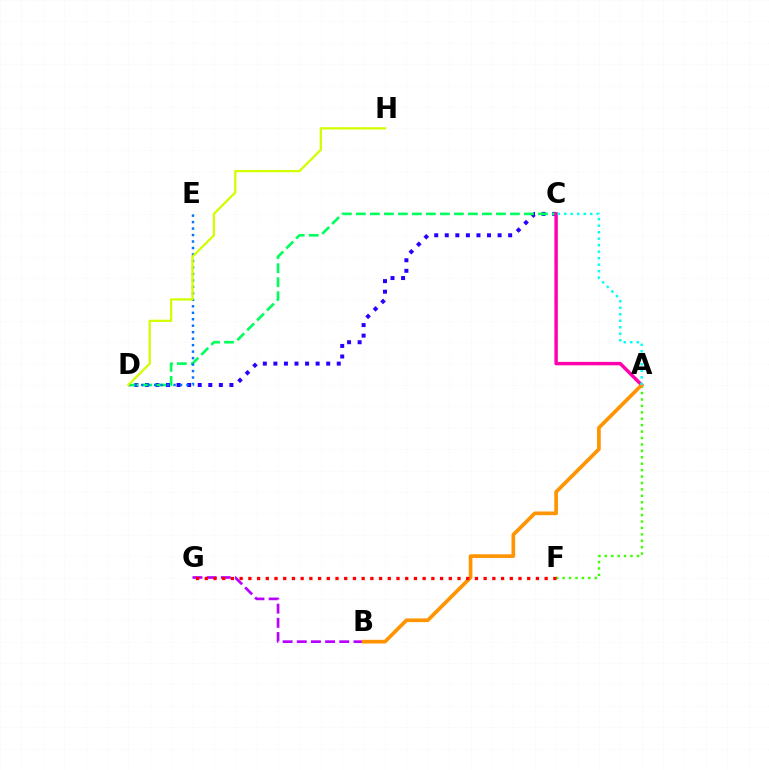{('A', 'F'): [{'color': '#3dff00', 'line_style': 'dotted', 'thickness': 1.74}], ('C', 'D'): [{'color': '#2500ff', 'line_style': 'dotted', 'thickness': 2.87}, {'color': '#00ff5c', 'line_style': 'dashed', 'thickness': 1.9}], ('A', 'C'): [{'color': '#ff00ac', 'line_style': 'solid', 'thickness': 2.47}, {'color': '#00fff6', 'line_style': 'dotted', 'thickness': 1.76}], ('D', 'E'): [{'color': '#0074ff', 'line_style': 'dotted', 'thickness': 1.76}], ('B', 'G'): [{'color': '#b900ff', 'line_style': 'dashed', 'thickness': 1.93}], ('A', 'B'): [{'color': '#ff9400', 'line_style': 'solid', 'thickness': 2.65}], ('D', 'H'): [{'color': '#d1ff00', 'line_style': 'solid', 'thickness': 1.63}], ('F', 'G'): [{'color': '#ff0000', 'line_style': 'dotted', 'thickness': 2.37}]}